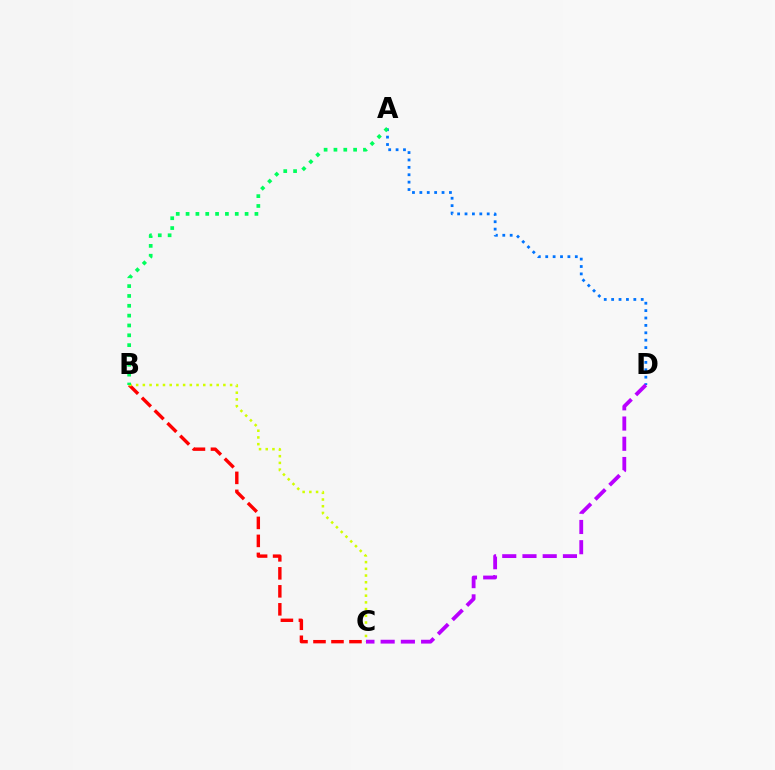{('B', 'C'): [{'color': '#ff0000', 'line_style': 'dashed', 'thickness': 2.44}, {'color': '#d1ff00', 'line_style': 'dotted', 'thickness': 1.82}], ('A', 'D'): [{'color': '#0074ff', 'line_style': 'dotted', 'thickness': 2.01}], ('C', 'D'): [{'color': '#b900ff', 'line_style': 'dashed', 'thickness': 2.75}], ('A', 'B'): [{'color': '#00ff5c', 'line_style': 'dotted', 'thickness': 2.67}]}